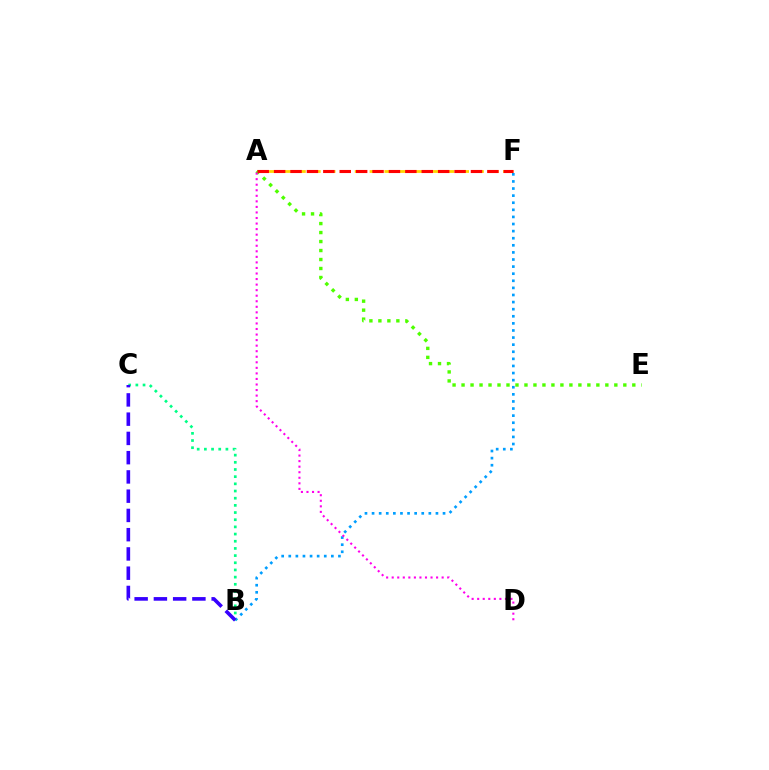{('B', 'F'): [{'color': '#009eff', 'line_style': 'dotted', 'thickness': 1.93}], ('A', 'F'): [{'color': '#ffd500', 'line_style': 'dashed', 'thickness': 2.02}, {'color': '#ff0000', 'line_style': 'dashed', 'thickness': 2.23}], ('A', 'E'): [{'color': '#4fff00', 'line_style': 'dotted', 'thickness': 2.44}], ('B', 'C'): [{'color': '#00ff86', 'line_style': 'dotted', 'thickness': 1.95}, {'color': '#3700ff', 'line_style': 'dashed', 'thickness': 2.62}], ('A', 'D'): [{'color': '#ff00ed', 'line_style': 'dotted', 'thickness': 1.51}]}